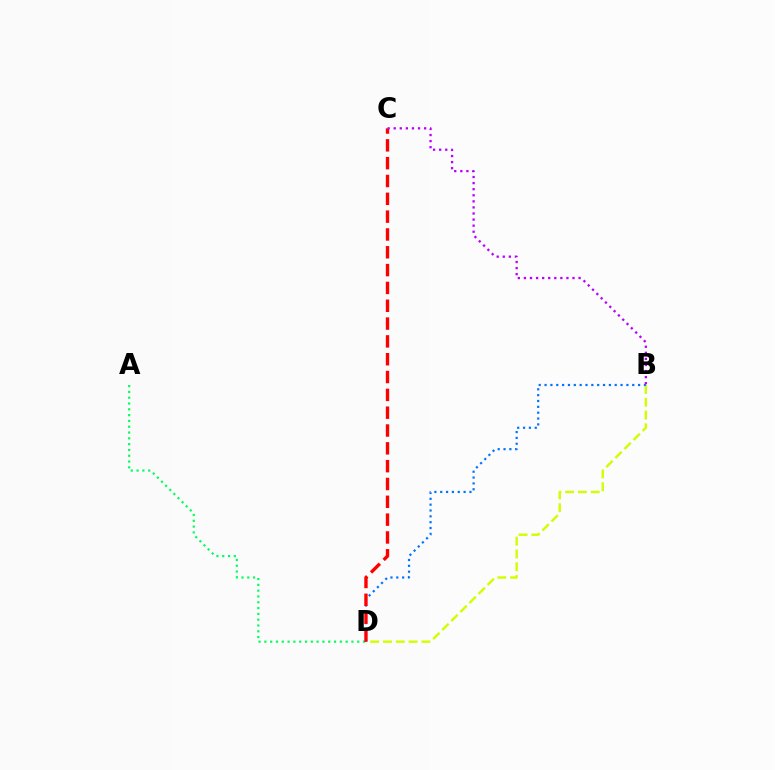{('B', 'D'): [{'color': '#d1ff00', 'line_style': 'dashed', 'thickness': 1.74}, {'color': '#0074ff', 'line_style': 'dotted', 'thickness': 1.59}], ('A', 'D'): [{'color': '#00ff5c', 'line_style': 'dotted', 'thickness': 1.58}], ('C', 'D'): [{'color': '#ff0000', 'line_style': 'dashed', 'thickness': 2.42}], ('B', 'C'): [{'color': '#b900ff', 'line_style': 'dotted', 'thickness': 1.65}]}